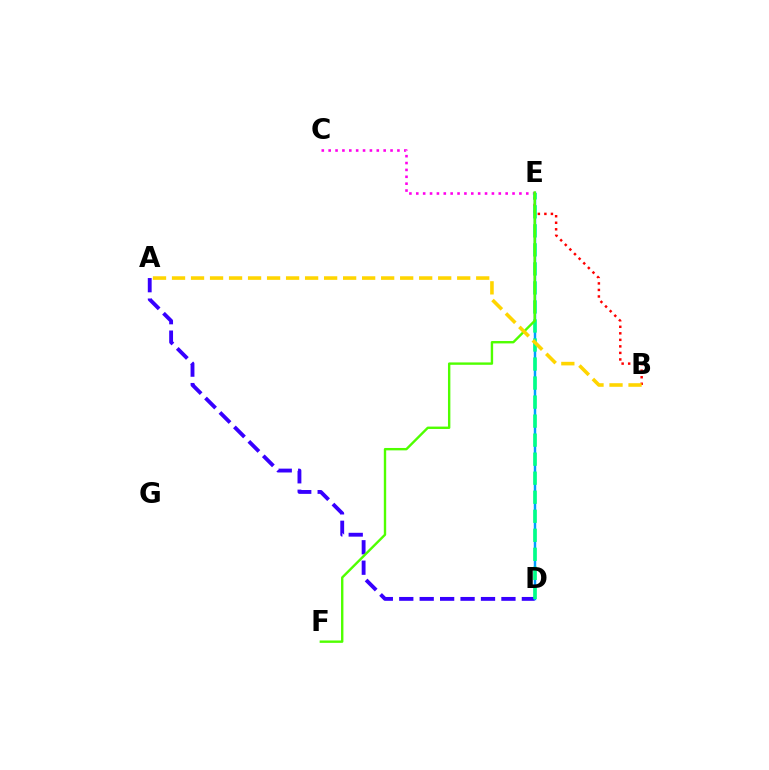{('A', 'D'): [{'color': '#3700ff', 'line_style': 'dashed', 'thickness': 2.78}], ('B', 'E'): [{'color': '#ff0000', 'line_style': 'dotted', 'thickness': 1.77}], ('C', 'E'): [{'color': '#ff00ed', 'line_style': 'dotted', 'thickness': 1.87}], ('D', 'E'): [{'color': '#009eff', 'line_style': 'solid', 'thickness': 1.78}, {'color': '#00ff86', 'line_style': 'dashed', 'thickness': 2.58}], ('E', 'F'): [{'color': '#4fff00', 'line_style': 'solid', 'thickness': 1.72}], ('A', 'B'): [{'color': '#ffd500', 'line_style': 'dashed', 'thickness': 2.58}]}